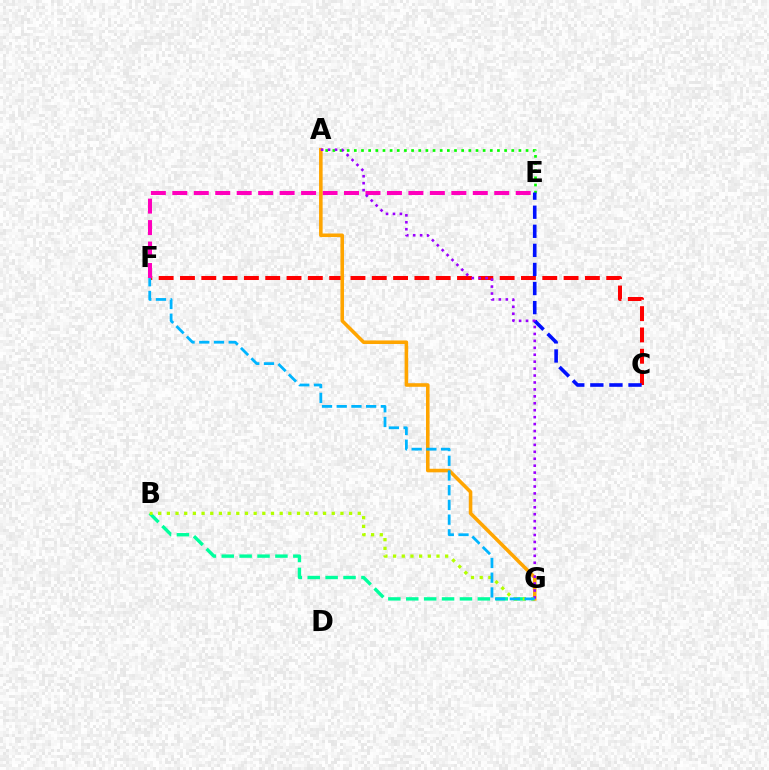{('B', 'G'): [{'color': '#00ff9d', 'line_style': 'dashed', 'thickness': 2.43}, {'color': '#b3ff00', 'line_style': 'dotted', 'thickness': 2.36}], ('C', 'F'): [{'color': '#ff0000', 'line_style': 'dashed', 'thickness': 2.9}], ('E', 'F'): [{'color': '#ff00bd', 'line_style': 'dashed', 'thickness': 2.92}], ('A', 'E'): [{'color': '#08ff00', 'line_style': 'dotted', 'thickness': 1.94}], ('C', 'E'): [{'color': '#0010ff', 'line_style': 'dashed', 'thickness': 2.59}], ('A', 'G'): [{'color': '#ffa500', 'line_style': 'solid', 'thickness': 2.57}, {'color': '#9b00ff', 'line_style': 'dotted', 'thickness': 1.88}], ('F', 'G'): [{'color': '#00b5ff', 'line_style': 'dashed', 'thickness': 2.0}]}